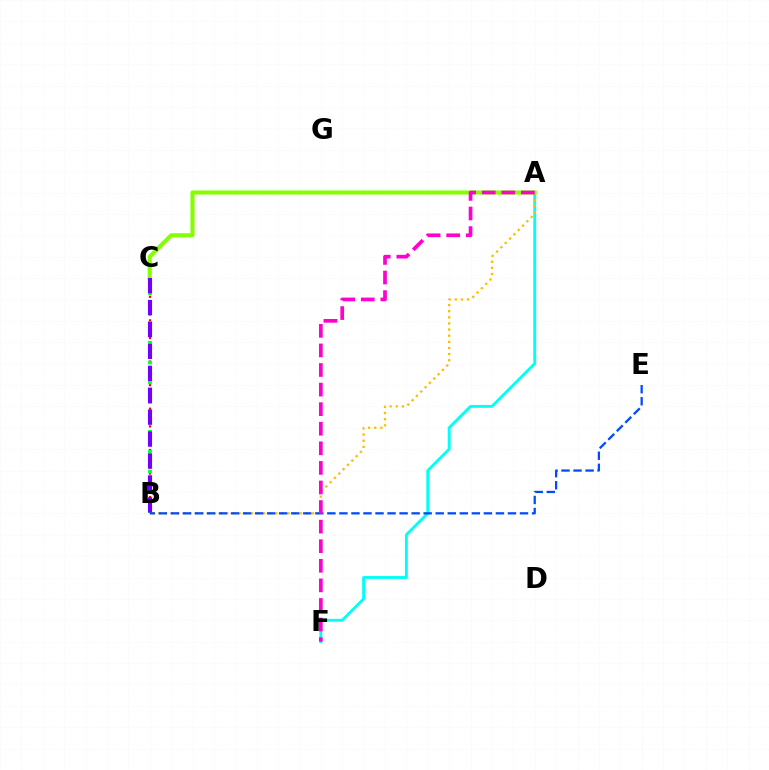{('A', 'F'): [{'color': '#00fff6', 'line_style': 'solid', 'thickness': 2.07}, {'color': '#ff00cf', 'line_style': 'dashed', 'thickness': 2.66}], ('B', 'C'): [{'color': '#ff0000', 'line_style': 'dotted', 'thickness': 1.6}, {'color': '#00ff39', 'line_style': 'dotted', 'thickness': 2.69}, {'color': '#7200ff', 'line_style': 'dashed', 'thickness': 2.98}], ('A', 'B'): [{'color': '#ffbd00', 'line_style': 'dotted', 'thickness': 1.67}], ('A', 'C'): [{'color': '#84ff00', 'line_style': 'solid', 'thickness': 2.93}], ('B', 'E'): [{'color': '#004bff', 'line_style': 'dashed', 'thickness': 1.64}]}